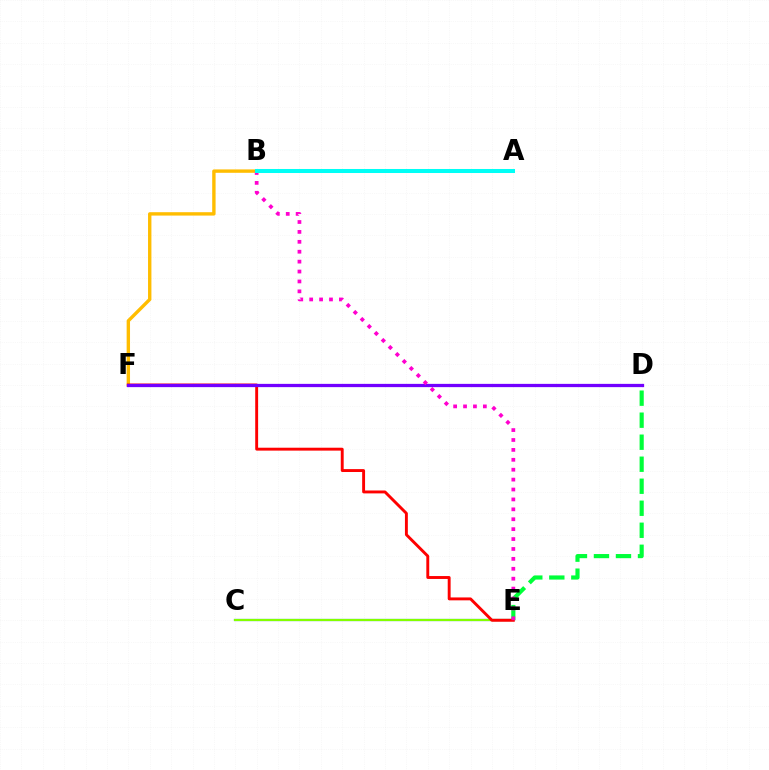{('C', 'E'): [{'color': '#004bff', 'line_style': 'solid', 'thickness': 1.55}, {'color': '#84ff00', 'line_style': 'solid', 'thickness': 1.57}], ('B', 'F'): [{'color': '#ffbd00', 'line_style': 'solid', 'thickness': 2.44}], ('D', 'E'): [{'color': '#00ff39', 'line_style': 'dashed', 'thickness': 2.99}], ('E', 'F'): [{'color': '#ff0000', 'line_style': 'solid', 'thickness': 2.09}], ('D', 'F'): [{'color': '#7200ff', 'line_style': 'solid', 'thickness': 2.35}], ('B', 'E'): [{'color': '#ff00cf', 'line_style': 'dotted', 'thickness': 2.69}], ('A', 'B'): [{'color': '#00fff6', 'line_style': 'solid', 'thickness': 2.9}]}